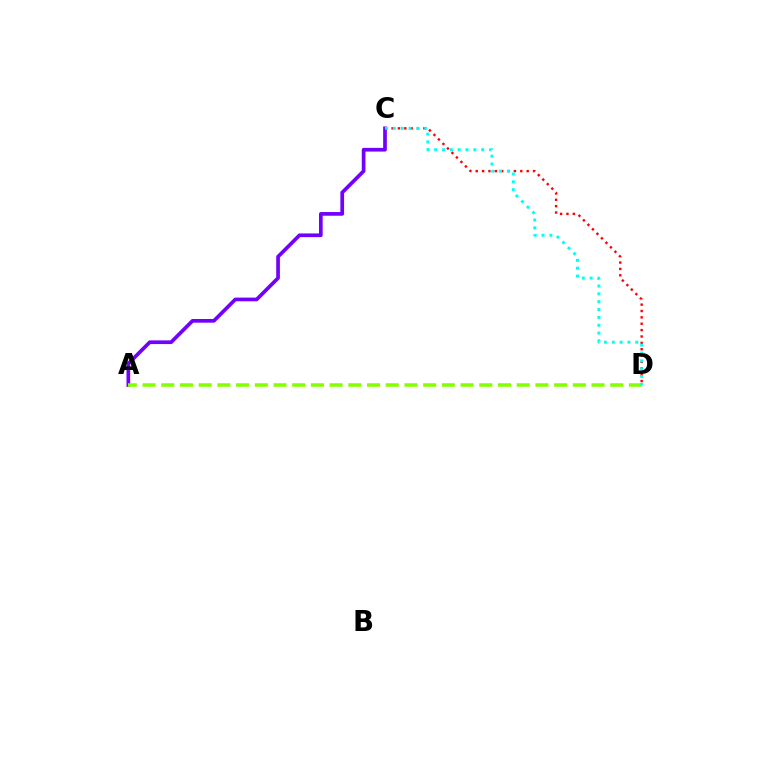{('A', 'C'): [{'color': '#7200ff', 'line_style': 'solid', 'thickness': 2.66}], ('C', 'D'): [{'color': '#ff0000', 'line_style': 'dotted', 'thickness': 1.73}, {'color': '#00fff6', 'line_style': 'dotted', 'thickness': 2.13}], ('A', 'D'): [{'color': '#84ff00', 'line_style': 'dashed', 'thickness': 2.54}]}